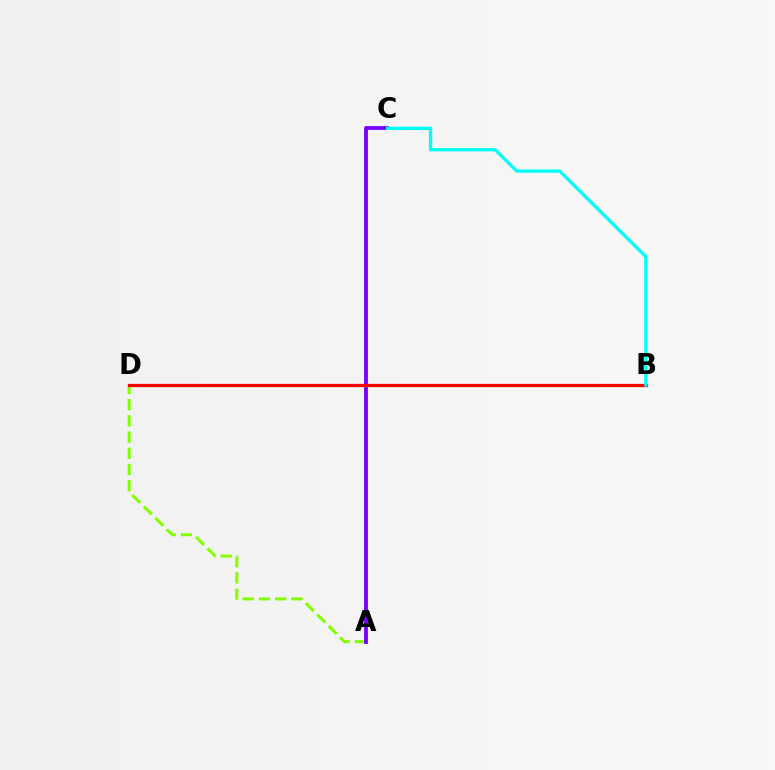{('A', 'D'): [{'color': '#84ff00', 'line_style': 'dashed', 'thickness': 2.2}], ('A', 'C'): [{'color': '#7200ff', 'line_style': 'solid', 'thickness': 2.72}], ('B', 'D'): [{'color': '#ff0000', 'line_style': 'solid', 'thickness': 2.35}], ('B', 'C'): [{'color': '#00fff6', 'line_style': 'solid', 'thickness': 2.35}]}